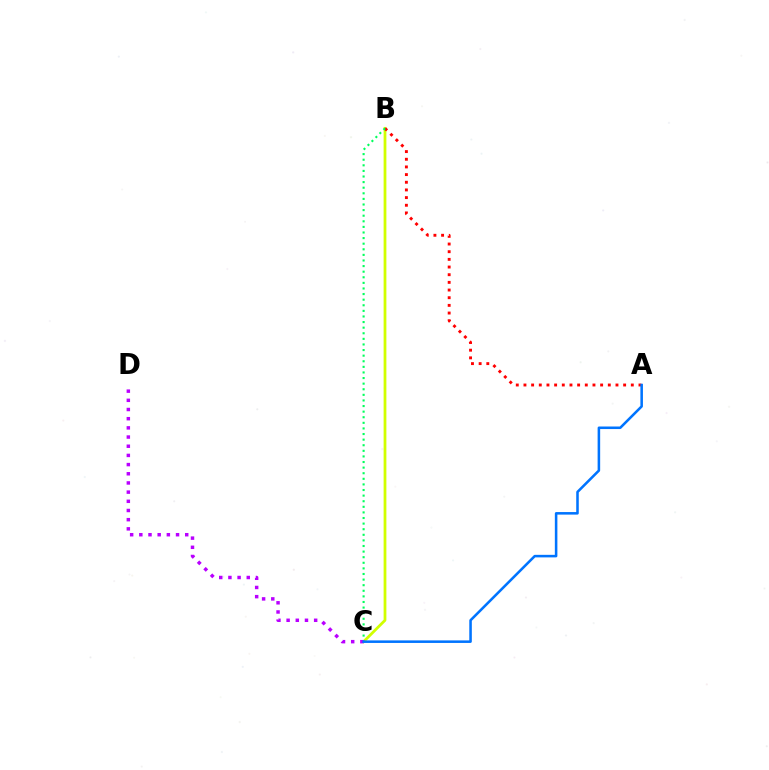{('B', 'C'): [{'color': '#d1ff00', 'line_style': 'solid', 'thickness': 2.0}, {'color': '#00ff5c', 'line_style': 'dotted', 'thickness': 1.52}], ('A', 'B'): [{'color': '#ff0000', 'line_style': 'dotted', 'thickness': 2.08}], ('C', 'D'): [{'color': '#b900ff', 'line_style': 'dotted', 'thickness': 2.49}], ('A', 'C'): [{'color': '#0074ff', 'line_style': 'solid', 'thickness': 1.83}]}